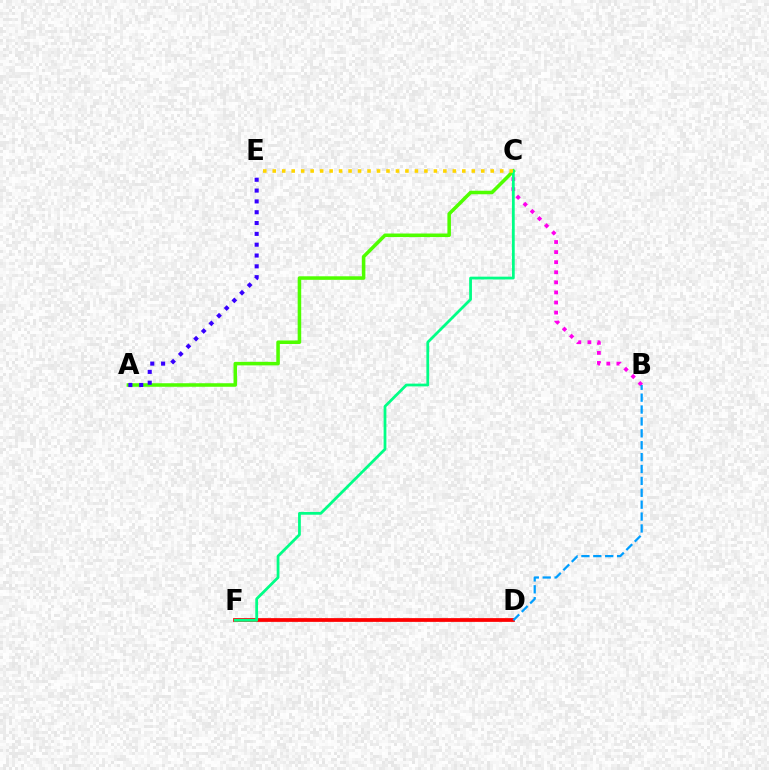{('D', 'F'): [{'color': '#ff0000', 'line_style': 'solid', 'thickness': 2.7}], ('A', 'C'): [{'color': '#4fff00', 'line_style': 'solid', 'thickness': 2.54}], ('B', 'C'): [{'color': '#ff00ed', 'line_style': 'dotted', 'thickness': 2.74}], ('C', 'F'): [{'color': '#00ff86', 'line_style': 'solid', 'thickness': 1.99}], ('B', 'D'): [{'color': '#009eff', 'line_style': 'dashed', 'thickness': 1.62}], ('A', 'E'): [{'color': '#3700ff', 'line_style': 'dotted', 'thickness': 2.94}], ('C', 'E'): [{'color': '#ffd500', 'line_style': 'dotted', 'thickness': 2.58}]}